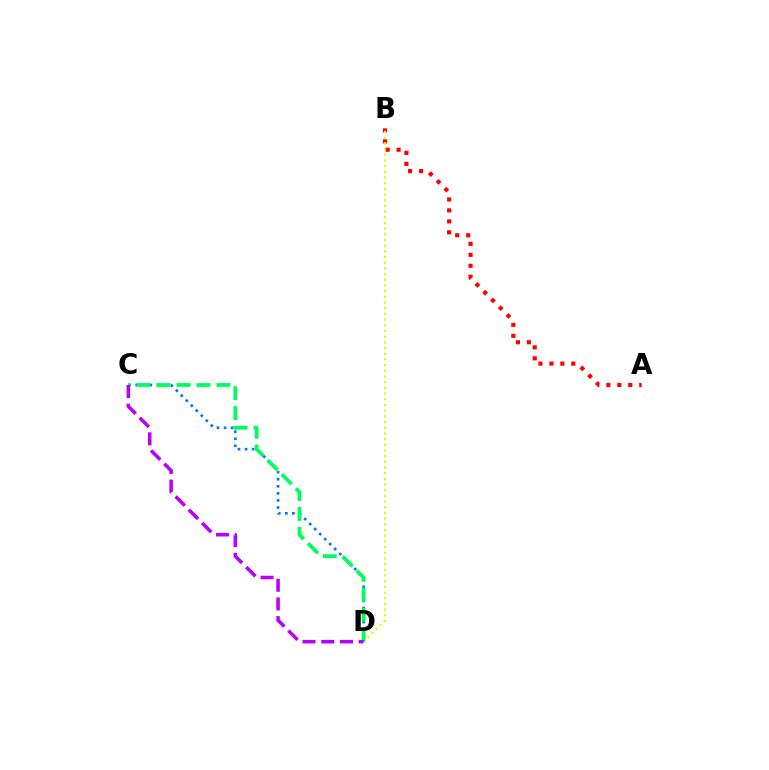{('A', 'B'): [{'color': '#ff0000', 'line_style': 'dotted', 'thickness': 2.98}], ('C', 'D'): [{'color': '#0074ff', 'line_style': 'dotted', 'thickness': 1.92}, {'color': '#00ff5c', 'line_style': 'dashed', 'thickness': 2.71}, {'color': '#b900ff', 'line_style': 'dashed', 'thickness': 2.54}], ('B', 'D'): [{'color': '#d1ff00', 'line_style': 'dotted', 'thickness': 1.55}]}